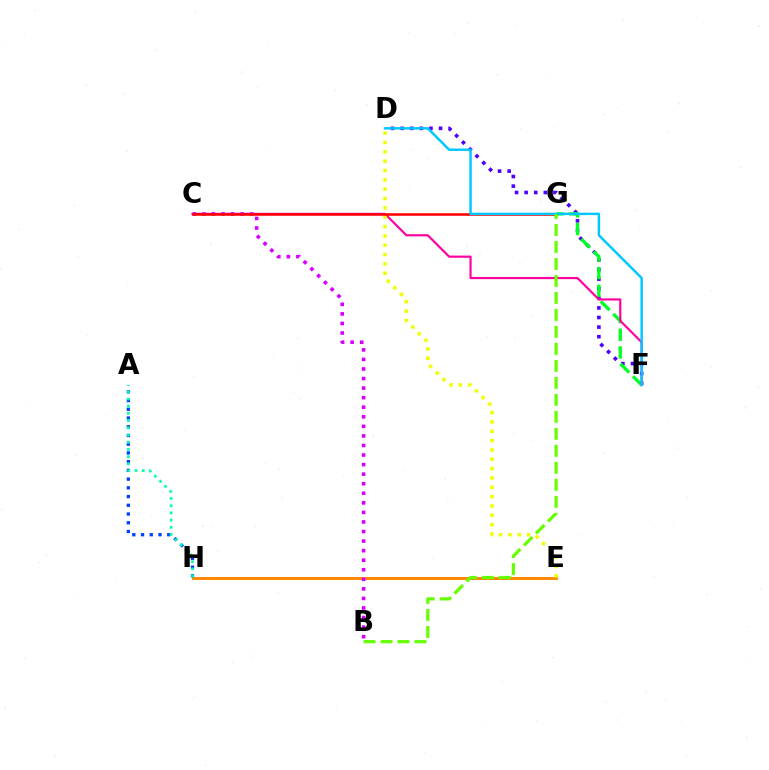{('E', 'H'): [{'color': '#ff8800', 'line_style': 'solid', 'thickness': 2.13}], ('D', 'F'): [{'color': '#4f00ff', 'line_style': 'dotted', 'thickness': 2.61}, {'color': '#00c7ff', 'line_style': 'solid', 'thickness': 1.76}], ('A', 'H'): [{'color': '#003fff', 'line_style': 'dotted', 'thickness': 2.37}, {'color': '#00ffaf', 'line_style': 'dotted', 'thickness': 1.96}], ('F', 'G'): [{'color': '#00ff27', 'line_style': 'dashed', 'thickness': 2.4}], ('C', 'F'): [{'color': '#ff00a0', 'line_style': 'solid', 'thickness': 1.56}], ('D', 'E'): [{'color': '#eeff00', 'line_style': 'dotted', 'thickness': 2.54}], ('B', 'C'): [{'color': '#d600ff', 'line_style': 'dotted', 'thickness': 2.6}], ('C', 'G'): [{'color': '#ff0000', 'line_style': 'solid', 'thickness': 1.83}], ('B', 'G'): [{'color': '#66ff00', 'line_style': 'dashed', 'thickness': 2.31}]}